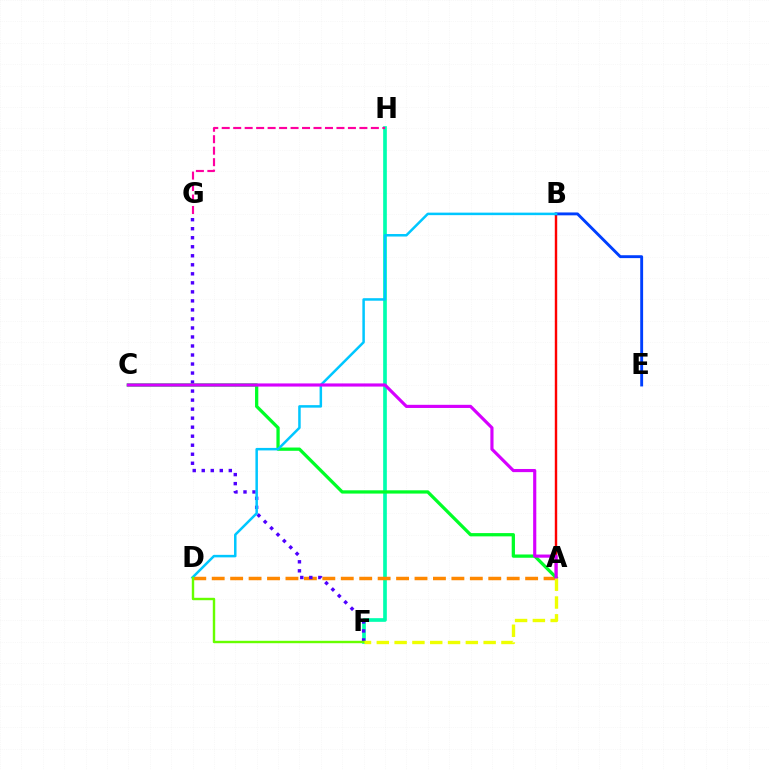{('A', 'B'): [{'color': '#ff0000', 'line_style': 'solid', 'thickness': 1.74}], ('F', 'H'): [{'color': '#00ffaf', 'line_style': 'solid', 'thickness': 2.64}], ('B', 'E'): [{'color': '#003fff', 'line_style': 'solid', 'thickness': 2.08}], ('A', 'D'): [{'color': '#ff8800', 'line_style': 'dashed', 'thickness': 2.5}], ('F', 'G'): [{'color': '#4f00ff', 'line_style': 'dotted', 'thickness': 2.45}], ('A', 'C'): [{'color': '#00ff27', 'line_style': 'solid', 'thickness': 2.35}, {'color': '#d600ff', 'line_style': 'solid', 'thickness': 2.27}], ('B', 'D'): [{'color': '#00c7ff', 'line_style': 'solid', 'thickness': 1.81}], ('G', 'H'): [{'color': '#ff00a0', 'line_style': 'dashed', 'thickness': 1.56}], ('D', 'F'): [{'color': '#66ff00', 'line_style': 'solid', 'thickness': 1.74}], ('A', 'F'): [{'color': '#eeff00', 'line_style': 'dashed', 'thickness': 2.42}]}